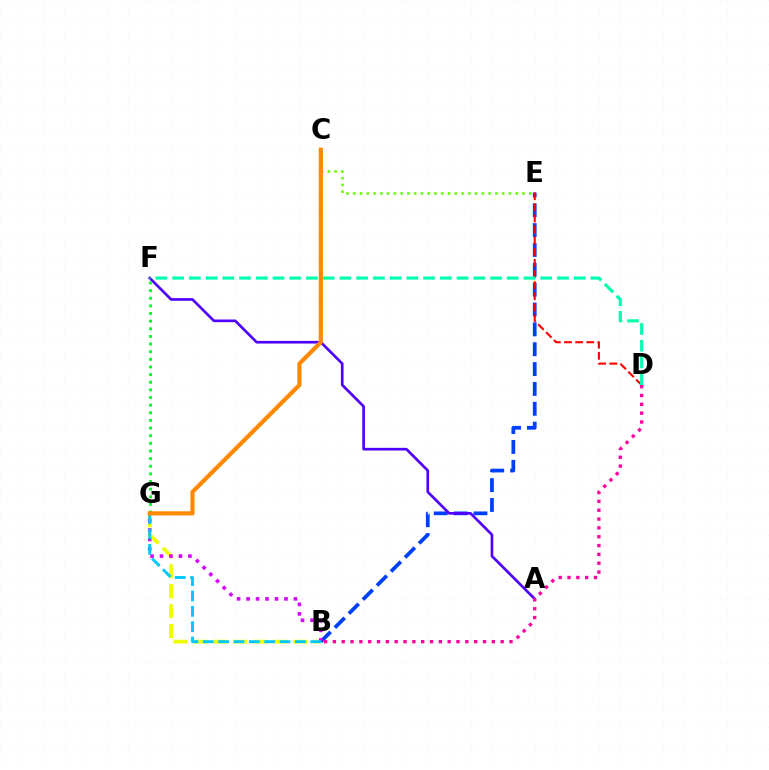{('B', 'E'): [{'color': '#003fff', 'line_style': 'dashed', 'thickness': 2.7}], ('A', 'F'): [{'color': '#4f00ff', 'line_style': 'solid', 'thickness': 1.92}], ('D', 'E'): [{'color': '#ff0000', 'line_style': 'dashed', 'thickness': 1.51}], ('B', 'G'): [{'color': '#eeff00', 'line_style': 'dashed', 'thickness': 2.71}, {'color': '#d600ff', 'line_style': 'dotted', 'thickness': 2.58}, {'color': '#00c7ff', 'line_style': 'dashed', 'thickness': 2.09}], ('C', 'E'): [{'color': '#66ff00', 'line_style': 'dotted', 'thickness': 1.84}], ('F', 'G'): [{'color': '#00ff27', 'line_style': 'dotted', 'thickness': 2.07}], ('D', 'F'): [{'color': '#00ffaf', 'line_style': 'dashed', 'thickness': 2.27}], ('B', 'D'): [{'color': '#ff00a0', 'line_style': 'dotted', 'thickness': 2.4}], ('C', 'G'): [{'color': '#ff8800', 'line_style': 'solid', 'thickness': 2.98}]}